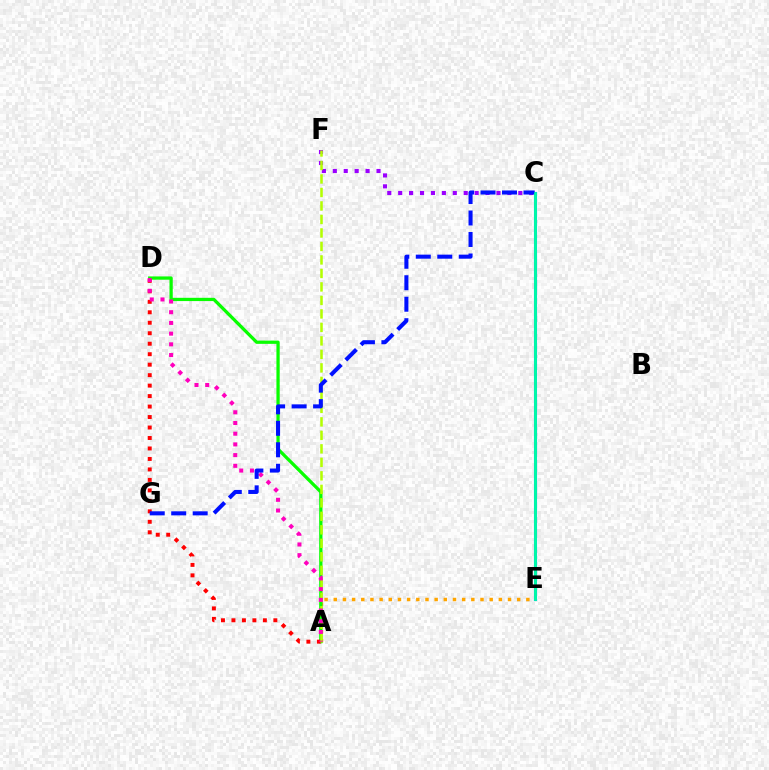{('C', 'F'): [{'color': '#9b00ff', 'line_style': 'dotted', 'thickness': 2.97}], ('C', 'E'): [{'color': '#00b5ff', 'line_style': 'solid', 'thickness': 2.24}, {'color': '#00ff9d', 'line_style': 'solid', 'thickness': 1.85}], ('A', 'E'): [{'color': '#ffa500', 'line_style': 'dotted', 'thickness': 2.49}], ('A', 'D'): [{'color': '#08ff00', 'line_style': 'solid', 'thickness': 2.35}, {'color': '#ff0000', 'line_style': 'dotted', 'thickness': 2.85}, {'color': '#ff00bd', 'line_style': 'dotted', 'thickness': 2.91}], ('A', 'F'): [{'color': '#b3ff00', 'line_style': 'dashed', 'thickness': 1.83}], ('C', 'G'): [{'color': '#0010ff', 'line_style': 'dashed', 'thickness': 2.92}]}